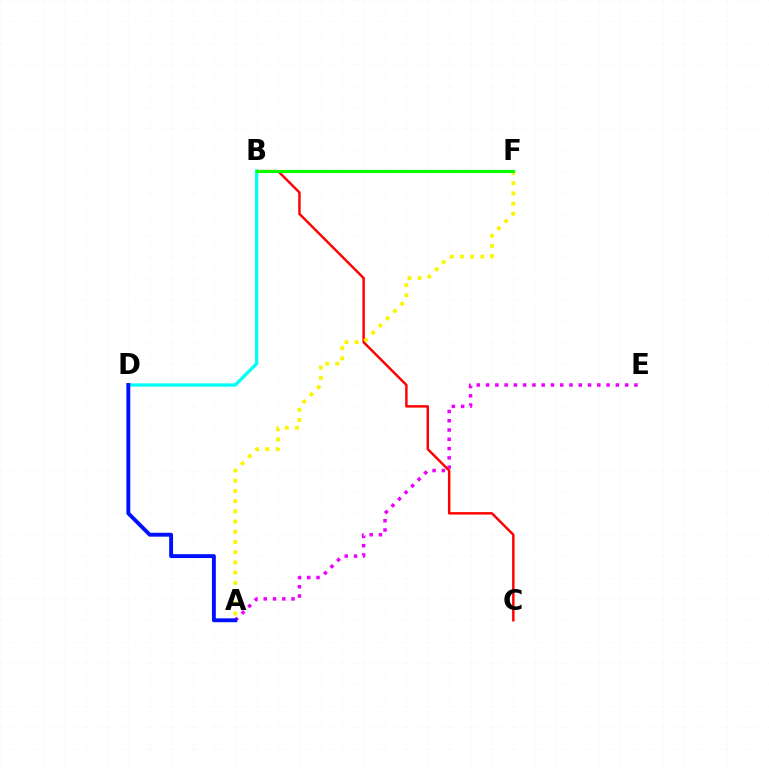{('A', 'E'): [{'color': '#ee00ff', 'line_style': 'dotted', 'thickness': 2.52}], ('B', 'C'): [{'color': '#ff0000', 'line_style': 'solid', 'thickness': 1.76}], ('A', 'F'): [{'color': '#fcf500', 'line_style': 'dotted', 'thickness': 2.77}], ('B', 'D'): [{'color': '#00fff6', 'line_style': 'solid', 'thickness': 2.36}], ('A', 'D'): [{'color': '#0010ff', 'line_style': 'solid', 'thickness': 2.8}], ('B', 'F'): [{'color': '#08ff00', 'line_style': 'solid', 'thickness': 2.24}]}